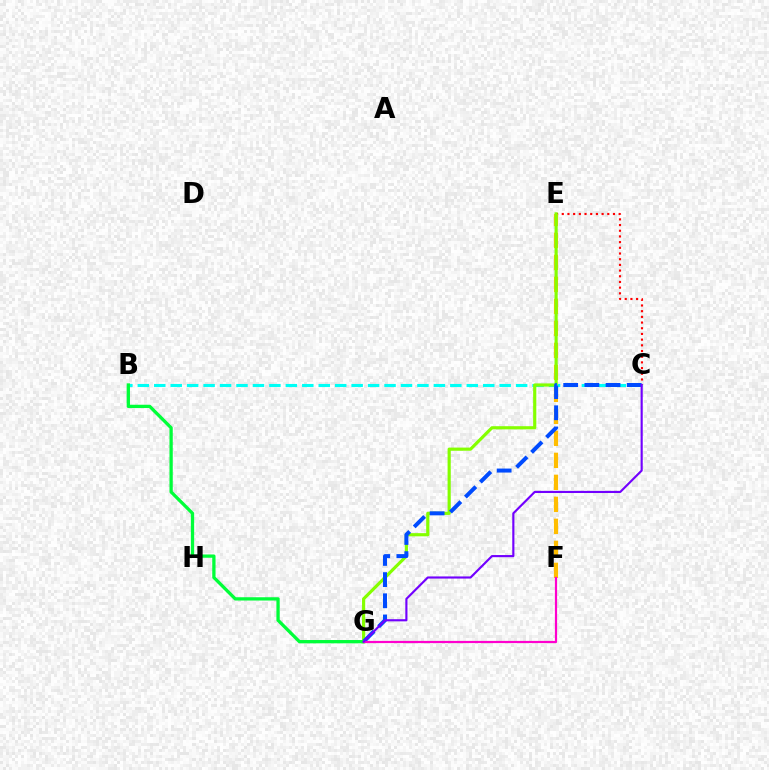{('C', 'E'): [{'color': '#ff0000', 'line_style': 'dotted', 'thickness': 1.55}], ('E', 'F'): [{'color': '#ffbd00', 'line_style': 'dashed', 'thickness': 2.99}], ('B', 'C'): [{'color': '#00fff6', 'line_style': 'dashed', 'thickness': 2.23}], ('E', 'G'): [{'color': '#84ff00', 'line_style': 'solid', 'thickness': 2.28}], ('C', 'G'): [{'color': '#004bff', 'line_style': 'dashed', 'thickness': 2.88}, {'color': '#7200ff', 'line_style': 'solid', 'thickness': 1.54}], ('B', 'G'): [{'color': '#00ff39', 'line_style': 'solid', 'thickness': 2.37}], ('F', 'G'): [{'color': '#ff00cf', 'line_style': 'solid', 'thickness': 1.59}]}